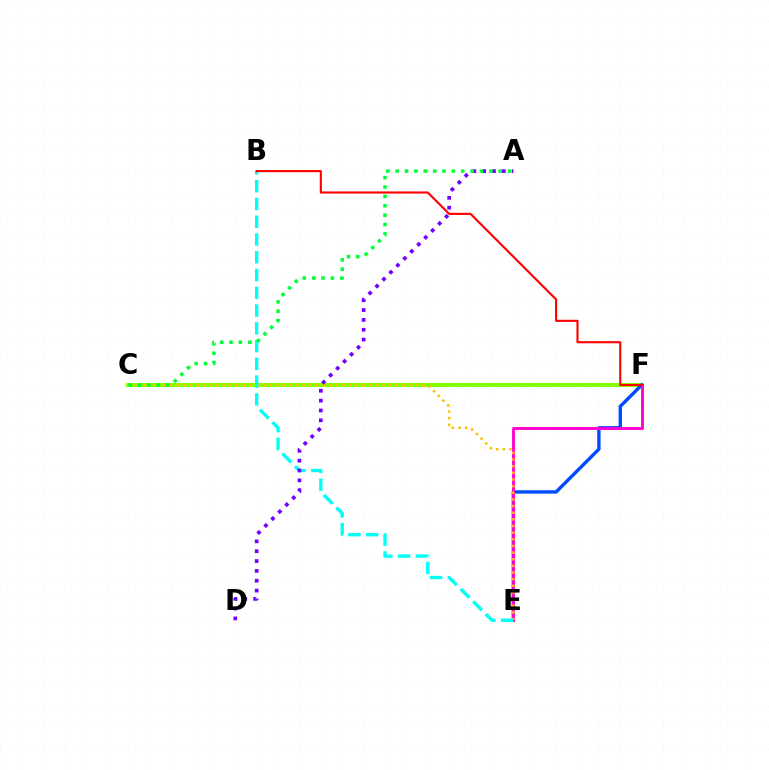{('C', 'F'): [{'color': '#84ff00', 'line_style': 'solid', 'thickness': 2.92}], ('E', 'F'): [{'color': '#004bff', 'line_style': 'solid', 'thickness': 2.44}, {'color': '#ff00cf', 'line_style': 'solid', 'thickness': 2.07}], ('C', 'E'): [{'color': '#ffbd00', 'line_style': 'dotted', 'thickness': 1.81}], ('B', 'E'): [{'color': '#00fff6', 'line_style': 'dashed', 'thickness': 2.41}], ('A', 'D'): [{'color': '#7200ff', 'line_style': 'dotted', 'thickness': 2.67}], ('A', 'C'): [{'color': '#00ff39', 'line_style': 'dotted', 'thickness': 2.54}], ('B', 'F'): [{'color': '#ff0000', 'line_style': 'solid', 'thickness': 1.52}]}